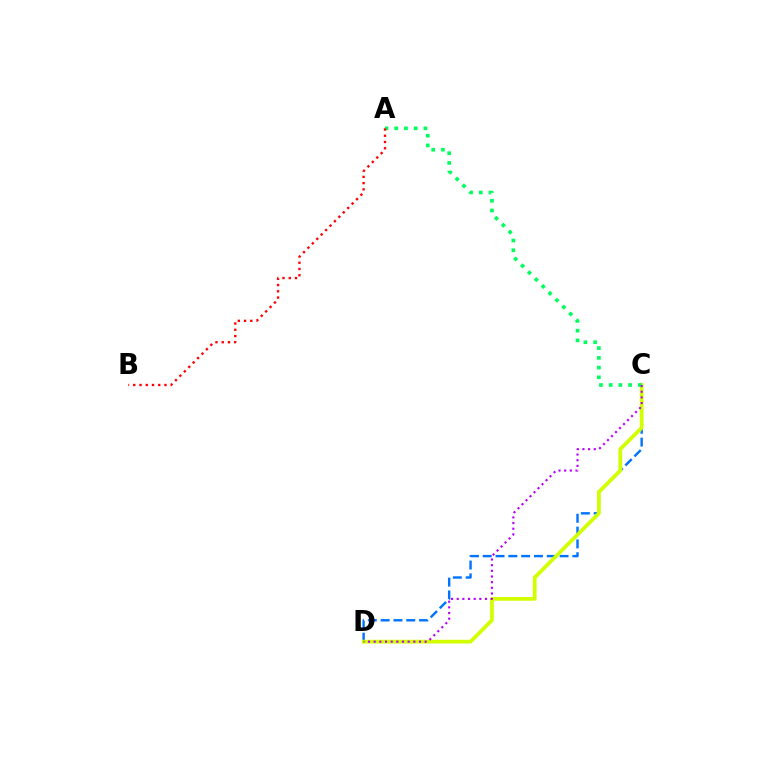{('C', 'D'): [{'color': '#0074ff', 'line_style': 'dashed', 'thickness': 1.74}, {'color': '#d1ff00', 'line_style': 'solid', 'thickness': 2.7}, {'color': '#b900ff', 'line_style': 'dotted', 'thickness': 1.54}], ('A', 'C'): [{'color': '#00ff5c', 'line_style': 'dotted', 'thickness': 2.64}], ('A', 'B'): [{'color': '#ff0000', 'line_style': 'dotted', 'thickness': 1.7}]}